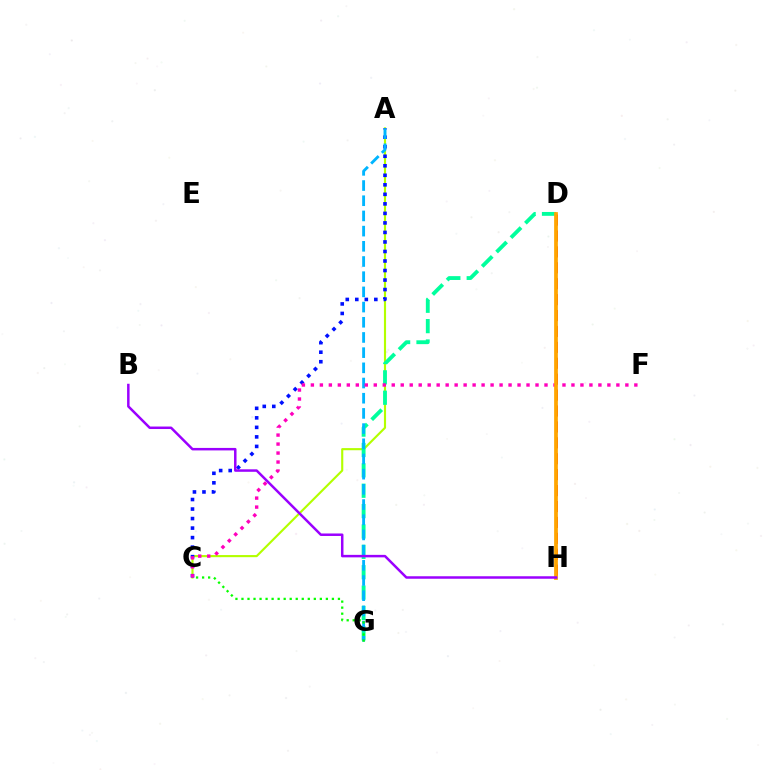{('A', 'C'): [{'color': '#b3ff00', 'line_style': 'solid', 'thickness': 1.53}, {'color': '#0010ff', 'line_style': 'dotted', 'thickness': 2.59}], ('D', 'H'): [{'color': '#ff0000', 'line_style': 'dashed', 'thickness': 2.16}, {'color': '#ffa500', 'line_style': 'solid', 'thickness': 2.69}], ('D', 'G'): [{'color': '#00ff9d', 'line_style': 'dashed', 'thickness': 2.77}], ('A', 'G'): [{'color': '#00b5ff', 'line_style': 'dashed', 'thickness': 2.06}], ('C', 'F'): [{'color': '#ff00bd', 'line_style': 'dotted', 'thickness': 2.44}], ('C', 'G'): [{'color': '#08ff00', 'line_style': 'dotted', 'thickness': 1.64}], ('B', 'H'): [{'color': '#9b00ff', 'line_style': 'solid', 'thickness': 1.79}]}